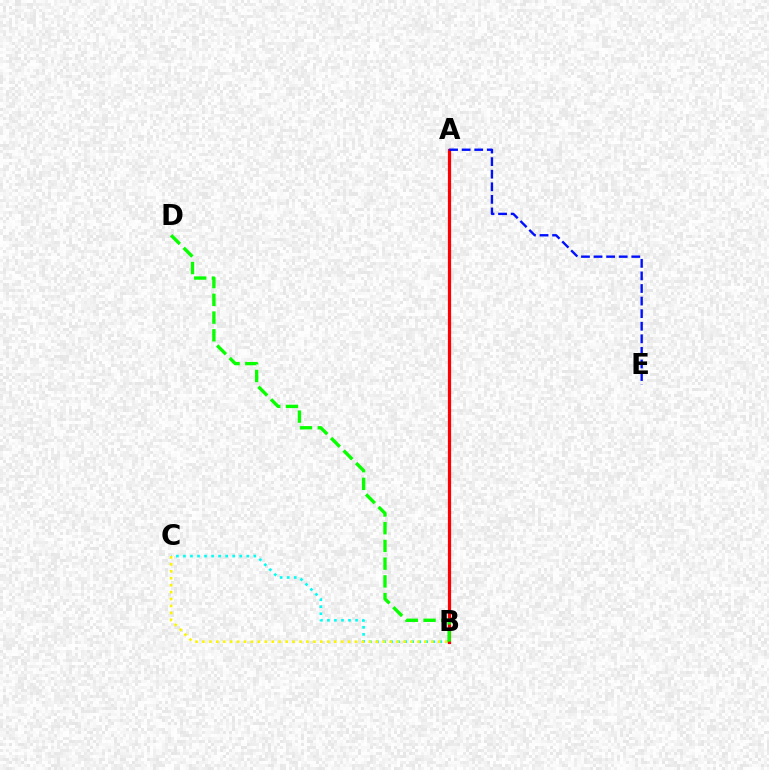{('A', 'B'): [{'color': '#ee00ff', 'line_style': 'dotted', 'thickness': 1.9}, {'color': '#ff0000', 'line_style': 'solid', 'thickness': 2.3}], ('B', 'C'): [{'color': '#00fff6', 'line_style': 'dotted', 'thickness': 1.91}, {'color': '#fcf500', 'line_style': 'dotted', 'thickness': 1.88}], ('A', 'E'): [{'color': '#0010ff', 'line_style': 'dashed', 'thickness': 1.71}], ('B', 'D'): [{'color': '#08ff00', 'line_style': 'dashed', 'thickness': 2.41}]}